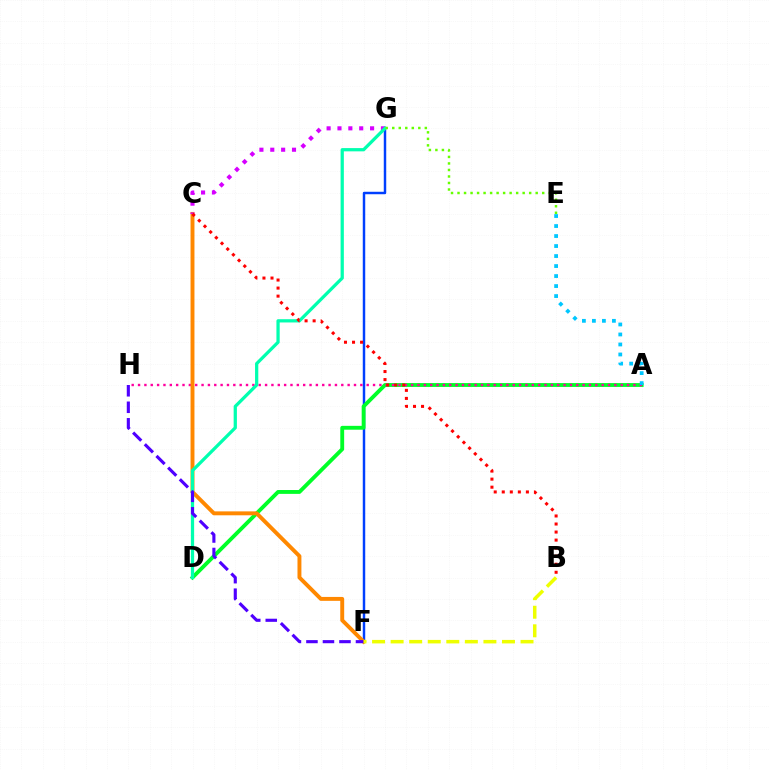{('F', 'G'): [{'color': '#003fff', 'line_style': 'solid', 'thickness': 1.77}], ('A', 'D'): [{'color': '#00ff27', 'line_style': 'solid', 'thickness': 2.78}], ('A', 'H'): [{'color': '#ff00a0', 'line_style': 'dotted', 'thickness': 1.73}], ('C', 'F'): [{'color': '#ff8800', 'line_style': 'solid', 'thickness': 2.82}], ('A', 'E'): [{'color': '#00c7ff', 'line_style': 'dotted', 'thickness': 2.72}], ('C', 'G'): [{'color': '#d600ff', 'line_style': 'dotted', 'thickness': 2.95}], ('D', 'G'): [{'color': '#00ffaf', 'line_style': 'solid', 'thickness': 2.34}], ('F', 'H'): [{'color': '#4f00ff', 'line_style': 'dashed', 'thickness': 2.24}], ('B', 'C'): [{'color': '#ff0000', 'line_style': 'dotted', 'thickness': 2.19}], ('E', 'G'): [{'color': '#66ff00', 'line_style': 'dotted', 'thickness': 1.77}], ('B', 'F'): [{'color': '#eeff00', 'line_style': 'dashed', 'thickness': 2.52}]}